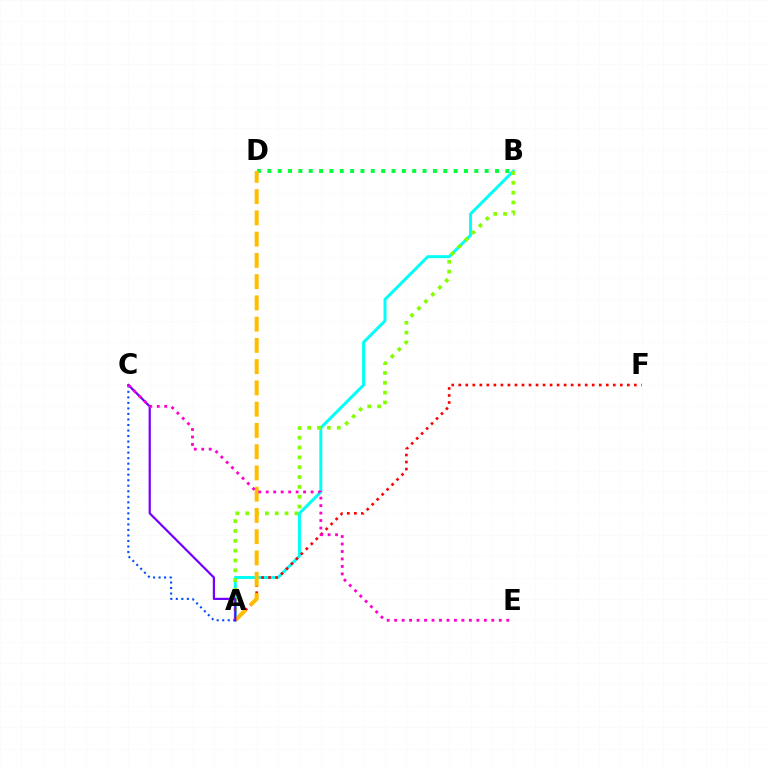{('B', 'D'): [{'color': '#00ff39', 'line_style': 'dotted', 'thickness': 2.81}], ('A', 'B'): [{'color': '#00fff6', 'line_style': 'solid', 'thickness': 2.15}, {'color': '#84ff00', 'line_style': 'dotted', 'thickness': 2.67}], ('A', 'F'): [{'color': '#ff0000', 'line_style': 'dotted', 'thickness': 1.91}], ('A', 'C'): [{'color': '#004bff', 'line_style': 'dotted', 'thickness': 1.5}, {'color': '#7200ff', 'line_style': 'solid', 'thickness': 1.59}], ('A', 'D'): [{'color': '#ffbd00', 'line_style': 'dashed', 'thickness': 2.89}], ('C', 'E'): [{'color': '#ff00cf', 'line_style': 'dotted', 'thickness': 2.03}]}